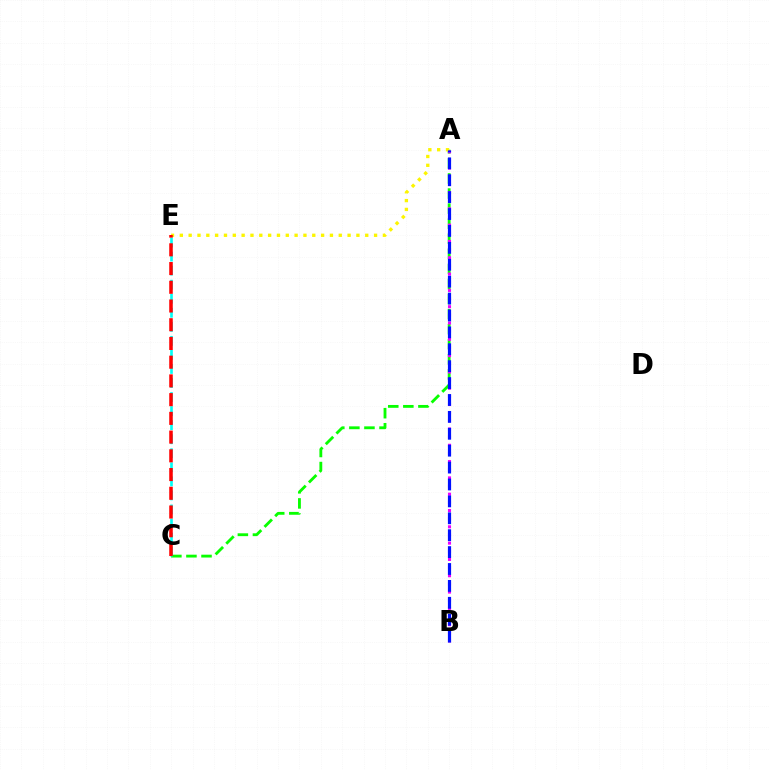{('A', 'C'): [{'color': '#08ff00', 'line_style': 'dashed', 'thickness': 2.05}], ('A', 'E'): [{'color': '#fcf500', 'line_style': 'dotted', 'thickness': 2.4}], ('A', 'B'): [{'color': '#ee00ff', 'line_style': 'dotted', 'thickness': 2.22}, {'color': '#0010ff', 'line_style': 'dashed', 'thickness': 2.3}], ('C', 'E'): [{'color': '#00fff6', 'line_style': 'dashed', 'thickness': 1.91}, {'color': '#ff0000', 'line_style': 'dashed', 'thickness': 2.54}]}